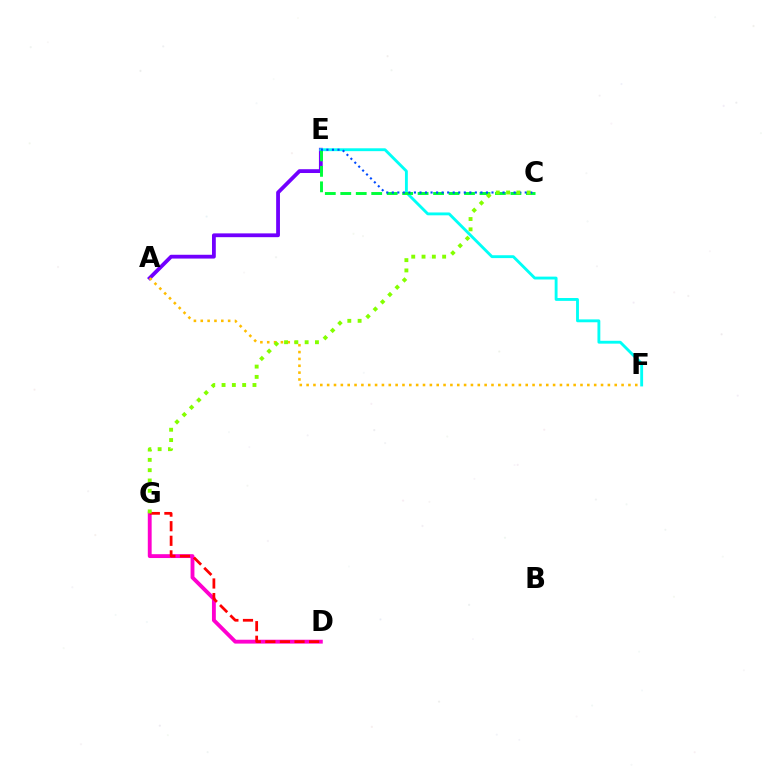{('A', 'E'): [{'color': '#7200ff', 'line_style': 'solid', 'thickness': 2.73}], ('E', 'F'): [{'color': '#00fff6', 'line_style': 'solid', 'thickness': 2.06}], ('D', 'G'): [{'color': '#ff00cf', 'line_style': 'solid', 'thickness': 2.78}, {'color': '#ff0000', 'line_style': 'dashed', 'thickness': 1.98}], ('C', 'E'): [{'color': '#00ff39', 'line_style': 'dashed', 'thickness': 2.1}, {'color': '#004bff', 'line_style': 'dotted', 'thickness': 1.5}], ('A', 'F'): [{'color': '#ffbd00', 'line_style': 'dotted', 'thickness': 1.86}], ('C', 'G'): [{'color': '#84ff00', 'line_style': 'dotted', 'thickness': 2.8}]}